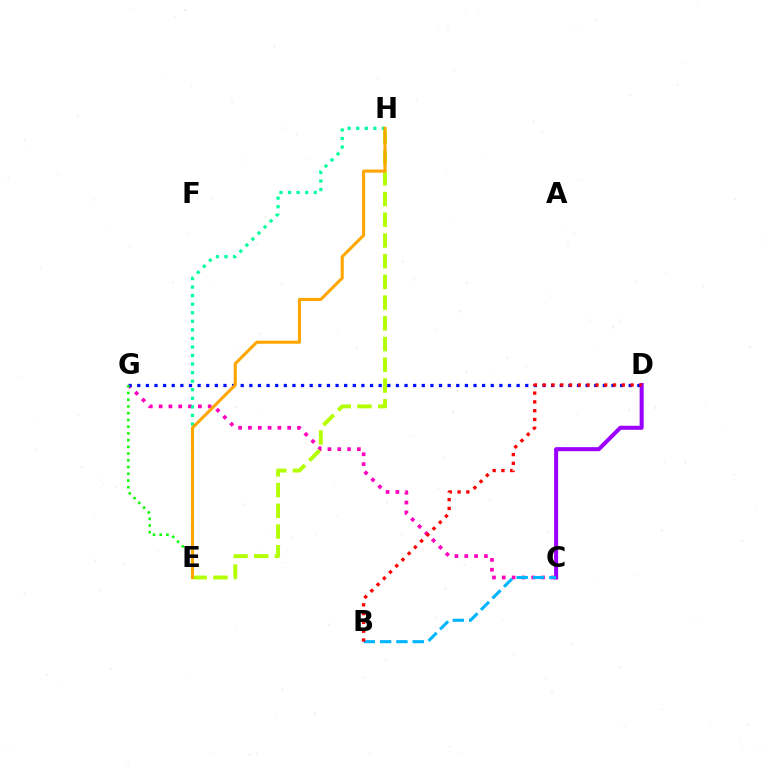{('C', 'D'): [{'color': '#9b00ff', 'line_style': 'solid', 'thickness': 2.9}], ('C', 'G'): [{'color': '#ff00bd', 'line_style': 'dotted', 'thickness': 2.67}], ('E', 'H'): [{'color': '#b3ff00', 'line_style': 'dashed', 'thickness': 2.81}, {'color': '#00ff9d', 'line_style': 'dotted', 'thickness': 2.32}, {'color': '#ffa500', 'line_style': 'solid', 'thickness': 2.2}], ('D', 'G'): [{'color': '#0010ff', 'line_style': 'dotted', 'thickness': 2.34}], ('B', 'C'): [{'color': '#00b5ff', 'line_style': 'dashed', 'thickness': 2.22}], ('E', 'G'): [{'color': '#08ff00', 'line_style': 'dotted', 'thickness': 1.83}], ('B', 'D'): [{'color': '#ff0000', 'line_style': 'dotted', 'thickness': 2.39}]}